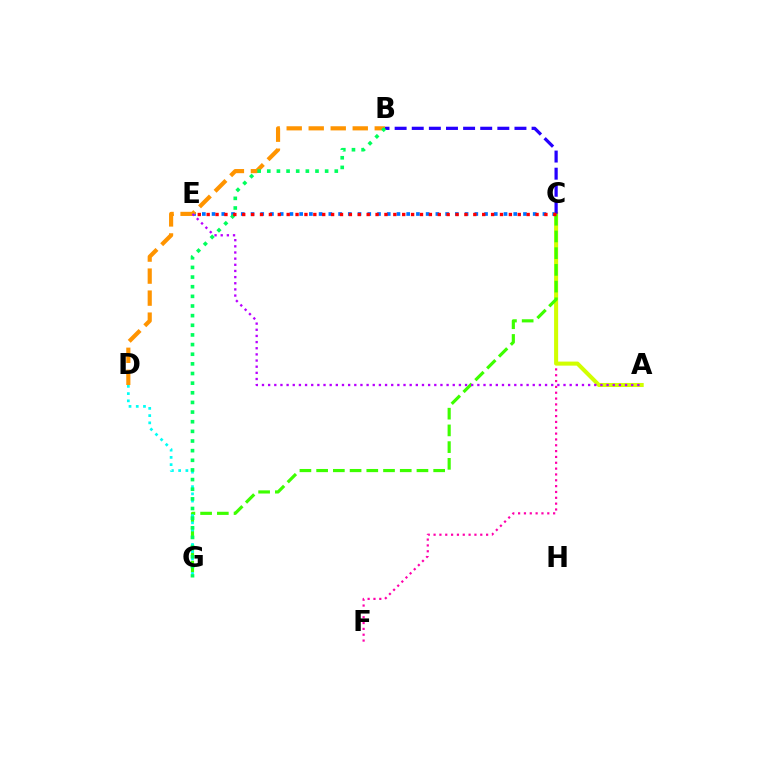{('C', 'F'): [{'color': '#ff00ac', 'line_style': 'dotted', 'thickness': 1.59}], ('C', 'E'): [{'color': '#0074ff', 'line_style': 'dotted', 'thickness': 2.64}, {'color': '#ff0000', 'line_style': 'dotted', 'thickness': 2.41}], ('A', 'C'): [{'color': '#d1ff00', 'line_style': 'solid', 'thickness': 2.91}], ('C', 'G'): [{'color': '#3dff00', 'line_style': 'dashed', 'thickness': 2.27}], ('B', 'C'): [{'color': '#2500ff', 'line_style': 'dashed', 'thickness': 2.33}], ('D', 'G'): [{'color': '#00fff6', 'line_style': 'dotted', 'thickness': 1.97}], ('B', 'D'): [{'color': '#ff9400', 'line_style': 'dashed', 'thickness': 2.99}], ('B', 'G'): [{'color': '#00ff5c', 'line_style': 'dotted', 'thickness': 2.62}], ('A', 'E'): [{'color': '#b900ff', 'line_style': 'dotted', 'thickness': 1.67}]}